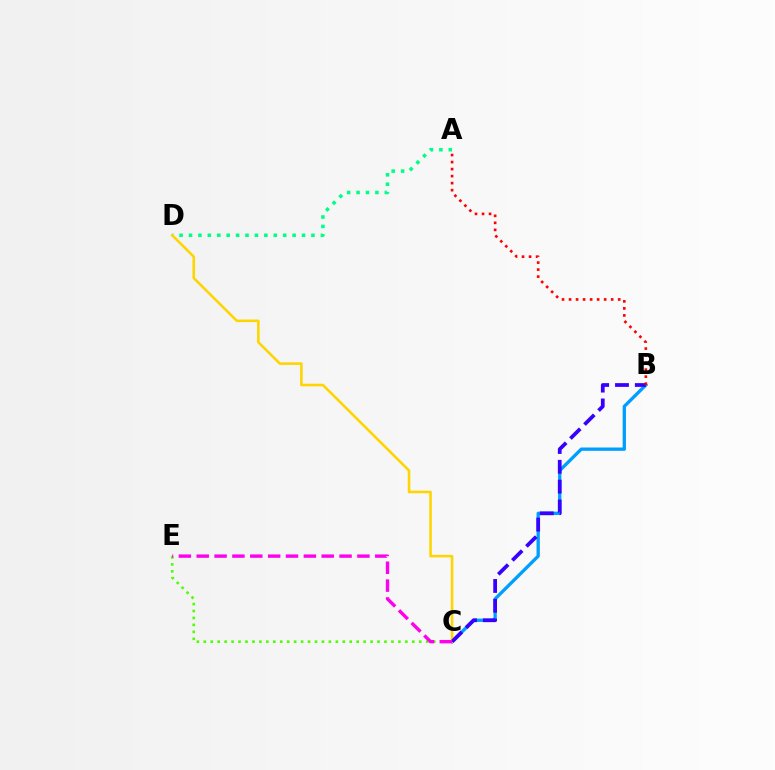{('A', 'D'): [{'color': '#00ff86', 'line_style': 'dotted', 'thickness': 2.56}], ('B', 'C'): [{'color': '#009eff', 'line_style': 'solid', 'thickness': 2.38}, {'color': '#3700ff', 'line_style': 'dashed', 'thickness': 2.69}], ('C', 'D'): [{'color': '#ffd500', 'line_style': 'solid', 'thickness': 1.85}], ('C', 'E'): [{'color': '#4fff00', 'line_style': 'dotted', 'thickness': 1.89}, {'color': '#ff00ed', 'line_style': 'dashed', 'thickness': 2.43}], ('A', 'B'): [{'color': '#ff0000', 'line_style': 'dotted', 'thickness': 1.91}]}